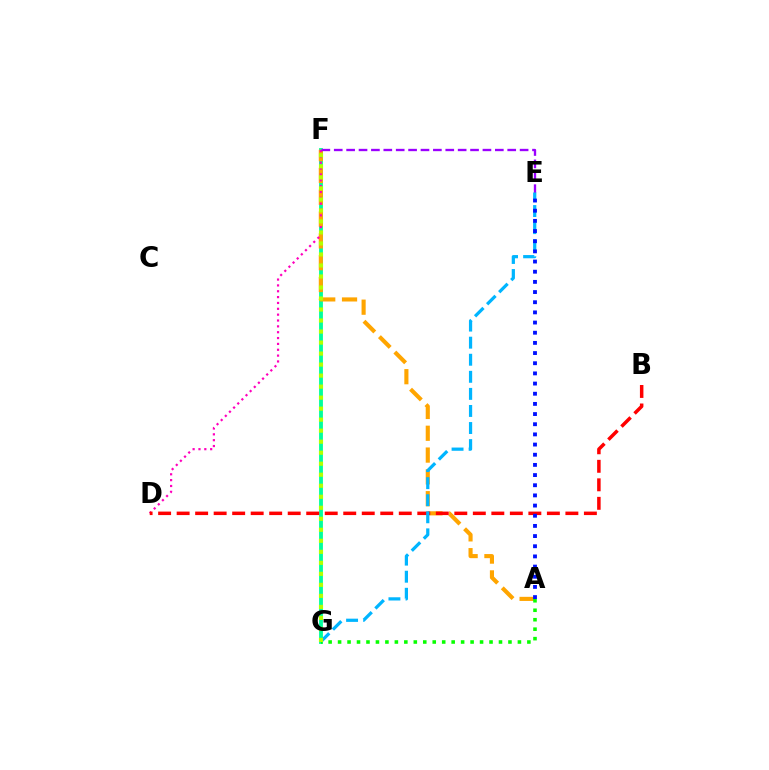{('F', 'G'): [{'color': '#00ff9d', 'line_style': 'solid', 'thickness': 2.76}, {'color': '#b3ff00', 'line_style': 'dotted', 'thickness': 2.99}], ('A', 'F'): [{'color': '#ffa500', 'line_style': 'dashed', 'thickness': 2.96}], ('D', 'F'): [{'color': '#ff00bd', 'line_style': 'dotted', 'thickness': 1.59}], ('E', 'F'): [{'color': '#9b00ff', 'line_style': 'dashed', 'thickness': 1.68}], ('B', 'D'): [{'color': '#ff0000', 'line_style': 'dashed', 'thickness': 2.51}], ('E', 'G'): [{'color': '#00b5ff', 'line_style': 'dashed', 'thickness': 2.32}], ('A', 'G'): [{'color': '#08ff00', 'line_style': 'dotted', 'thickness': 2.57}], ('A', 'E'): [{'color': '#0010ff', 'line_style': 'dotted', 'thickness': 2.76}]}